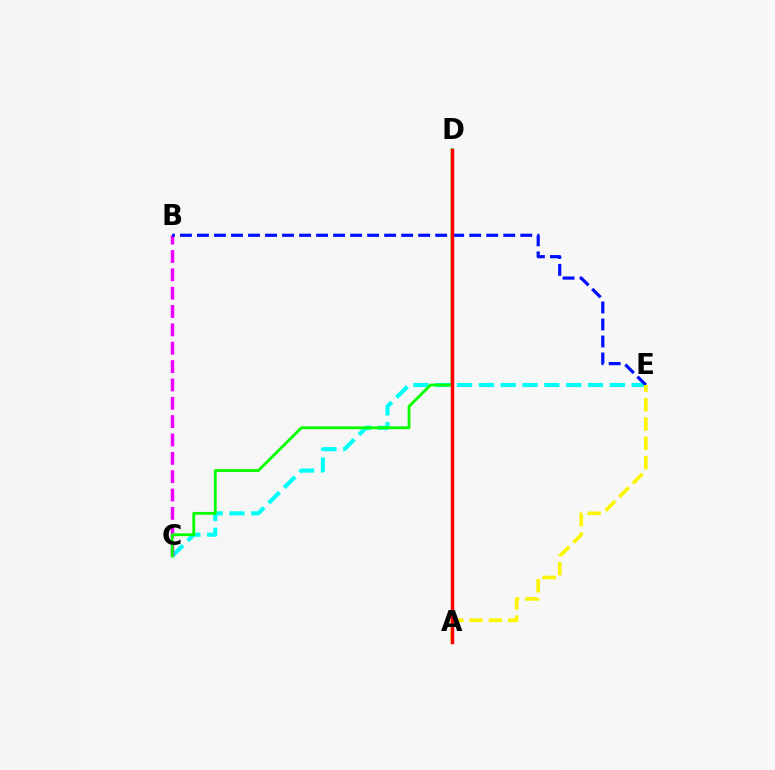{('C', 'E'): [{'color': '#00fff6', 'line_style': 'dashed', 'thickness': 2.97}], ('B', 'C'): [{'color': '#ee00ff', 'line_style': 'dashed', 'thickness': 2.49}], ('B', 'E'): [{'color': '#0010ff', 'line_style': 'dashed', 'thickness': 2.31}], ('C', 'D'): [{'color': '#08ff00', 'line_style': 'solid', 'thickness': 2.04}], ('A', 'E'): [{'color': '#fcf500', 'line_style': 'dashed', 'thickness': 2.62}], ('A', 'D'): [{'color': '#ff0000', 'line_style': 'solid', 'thickness': 2.5}]}